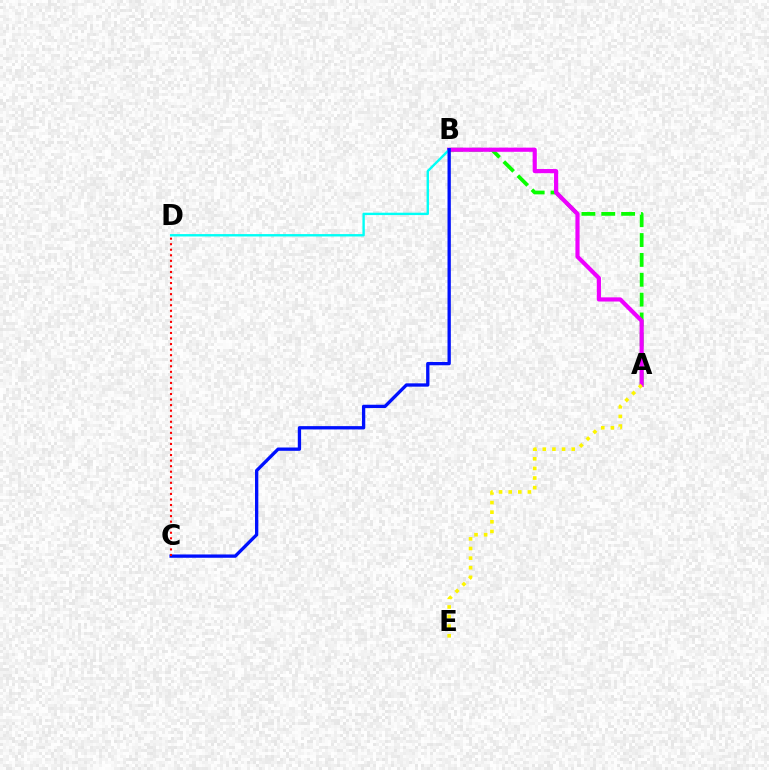{('A', 'B'): [{'color': '#08ff00', 'line_style': 'dashed', 'thickness': 2.7}, {'color': '#ee00ff', 'line_style': 'solid', 'thickness': 2.99}], ('B', 'D'): [{'color': '#00fff6', 'line_style': 'solid', 'thickness': 1.71}], ('A', 'E'): [{'color': '#fcf500', 'line_style': 'dotted', 'thickness': 2.61}], ('B', 'C'): [{'color': '#0010ff', 'line_style': 'solid', 'thickness': 2.38}], ('C', 'D'): [{'color': '#ff0000', 'line_style': 'dotted', 'thickness': 1.51}]}